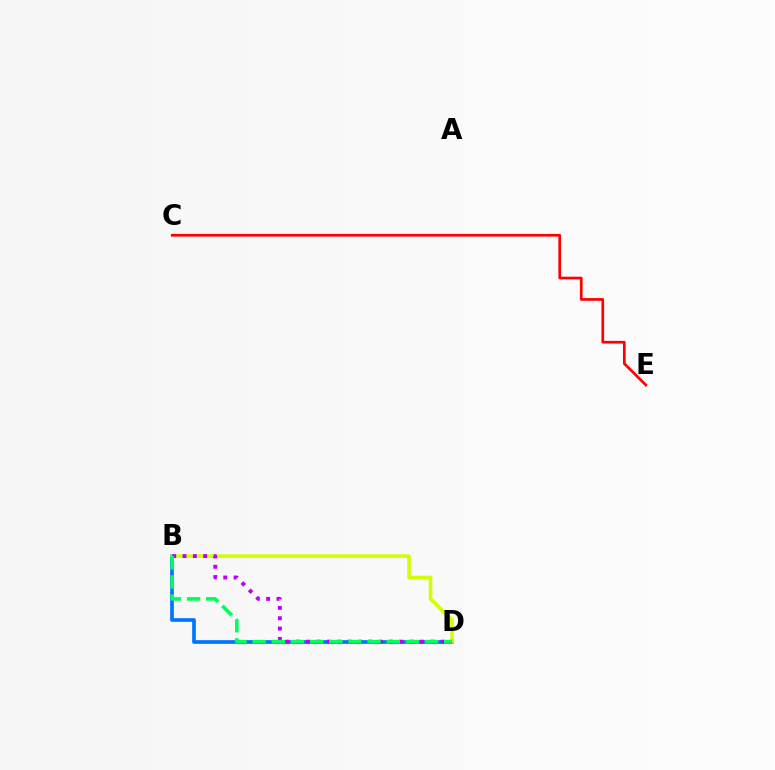{('B', 'D'): [{'color': '#0074ff', 'line_style': 'solid', 'thickness': 2.66}, {'color': '#d1ff00', 'line_style': 'solid', 'thickness': 2.6}, {'color': '#b900ff', 'line_style': 'dotted', 'thickness': 2.81}, {'color': '#00ff5c', 'line_style': 'dashed', 'thickness': 2.6}], ('C', 'E'): [{'color': '#ff0000', 'line_style': 'solid', 'thickness': 1.94}]}